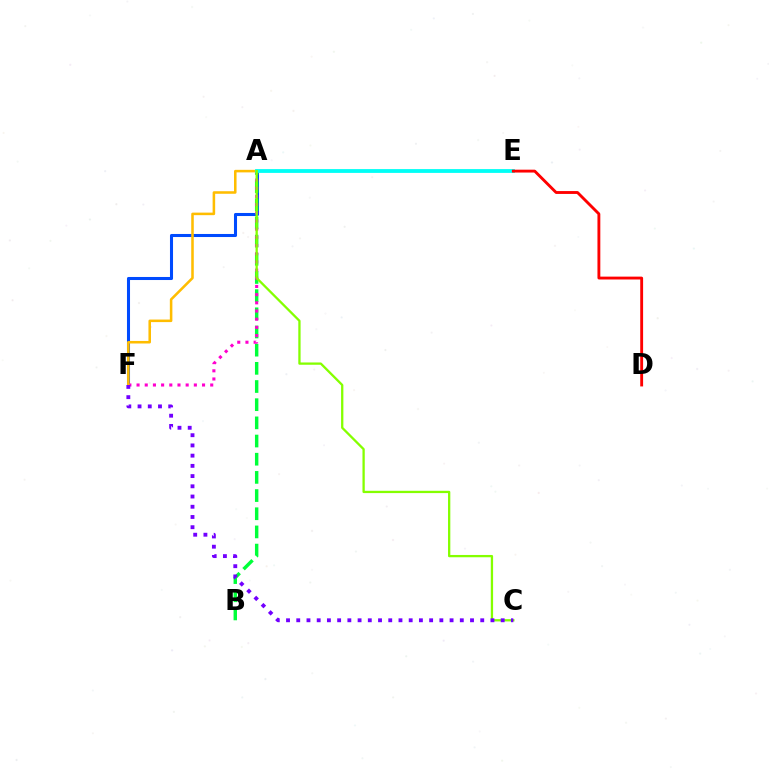{('A', 'F'): [{'color': '#004bff', 'line_style': 'solid', 'thickness': 2.2}, {'color': '#ff00cf', 'line_style': 'dotted', 'thickness': 2.22}, {'color': '#ffbd00', 'line_style': 'solid', 'thickness': 1.83}], ('A', 'B'): [{'color': '#00ff39', 'line_style': 'dashed', 'thickness': 2.47}], ('A', 'E'): [{'color': '#00fff6', 'line_style': 'solid', 'thickness': 2.74}], ('D', 'E'): [{'color': '#ff0000', 'line_style': 'solid', 'thickness': 2.06}], ('A', 'C'): [{'color': '#84ff00', 'line_style': 'solid', 'thickness': 1.65}], ('C', 'F'): [{'color': '#7200ff', 'line_style': 'dotted', 'thickness': 2.78}]}